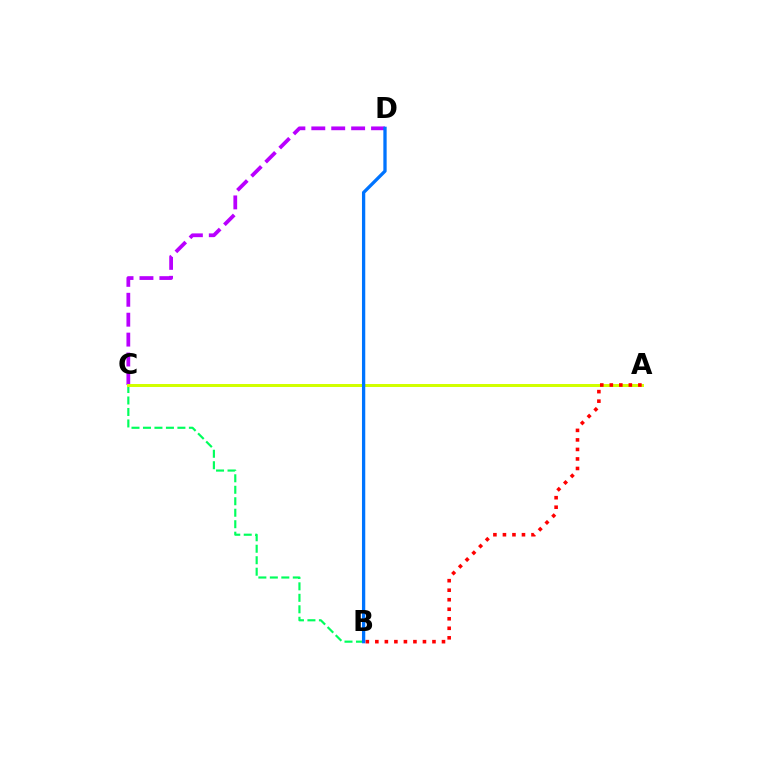{('B', 'C'): [{'color': '#00ff5c', 'line_style': 'dashed', 'thickness': 1.56}], ('C', 'D'): [{'color': '#b900ff', 'line_style': 'dashed', 'thickness': 2.71}], ('A', 'C'): [{'color': '#d1ff00', 'line_style': 'solid', 'thickness': 2.15}], ('A', 'B'): [{'color': '#ff0000', 'line_style': 'dotted', 'thickness': 2.59}], ('B', 'D'): [{'color': '#0074ff', 'line_style': 'solid', 'thickness': 2.37}]}